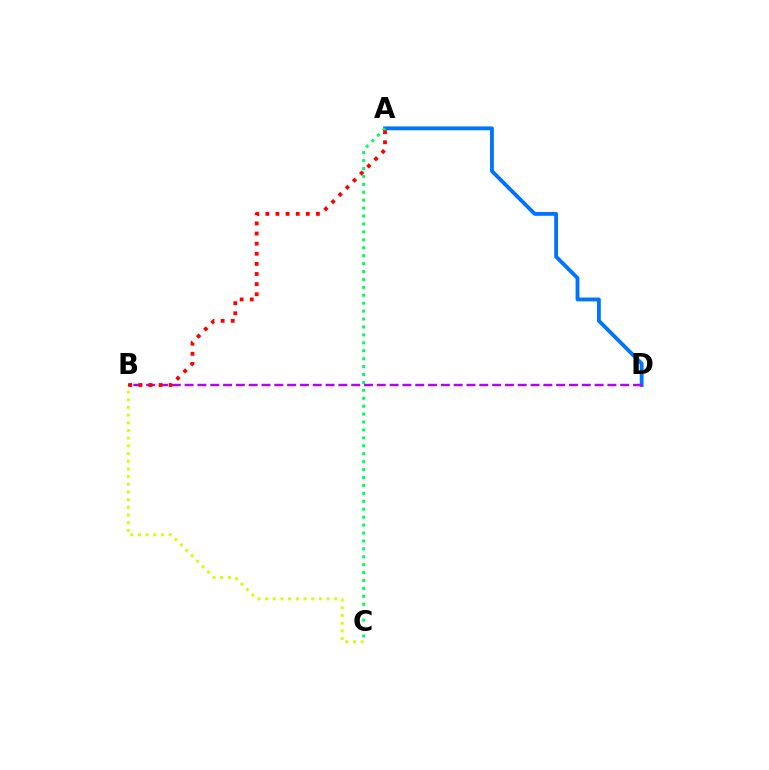{('B', 'C'): [{'color': '#d1ff00', 'line_style': 'dotted', 'thickness': 2.09}], ('A', 'D'): [{'color': '#0074ff', 'line_style': 'solid', 'thickness': 2.76}], ('A', 'C'): [{'color': '#00ff5c', 'line_style': 'dotted', 'thickness': 2.15}], ('B', 'D'): [{'color': '#b900ff', 'line_style': 'dashed', 'thickness': 1.74}], ('A', 'B'): [{'color': '#ff0000', 'line_style': 'dotted', 'thickness': 2.75}]}